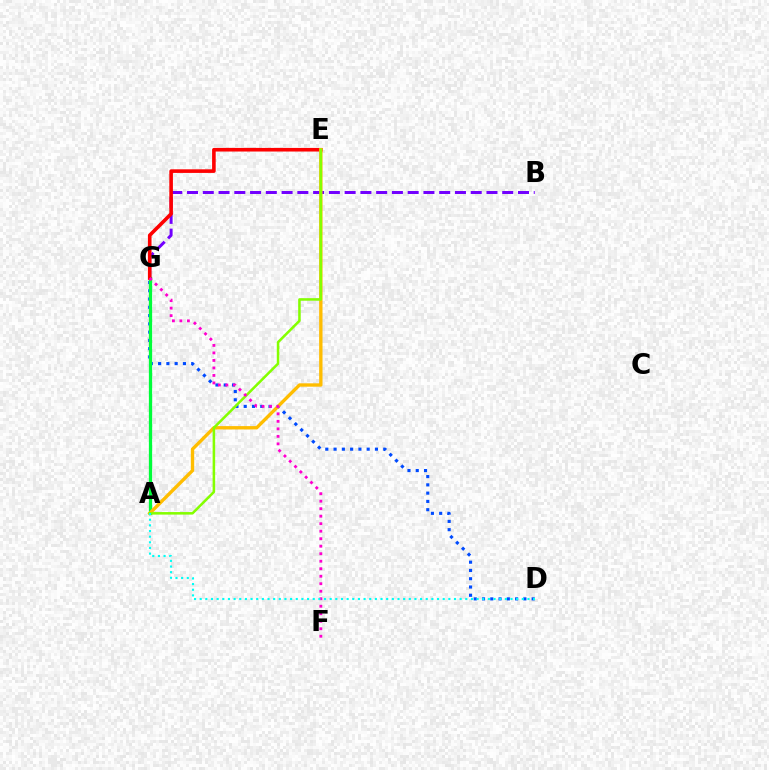{('D', 'G'): [{'color': '#004bff', 'line_style': 'dotted', 'thickness': 2.25}], ('A', 'G'): [{'color': '#00ff39', 'line_style': 'solid', 'thickness': 2.35}], ('B', 'G'): [{'color': '#7200ff', 'line_style': 'dashed', 'thickness': 2.14}], ('E', 'G'): [{'color': '#ff0000', 'line_style': 'solid', 'thickness': 2.6}], ('A', 'E'): [{'color': '#ffbd00', 'line_style': 'solid', 'thickness': 2.42}, {'color': '#84ff00', 'line_style': 'solid', 'thickness': 1.83}], ('F', 'G'): [{'color': '#ff00cf', 'line_style': 'dotted', 'thickness': 2.04}], ('A', 'D'): [{'color': '#00fff6', 'line_style': 'dotted', 'thickness': 1.54}]}